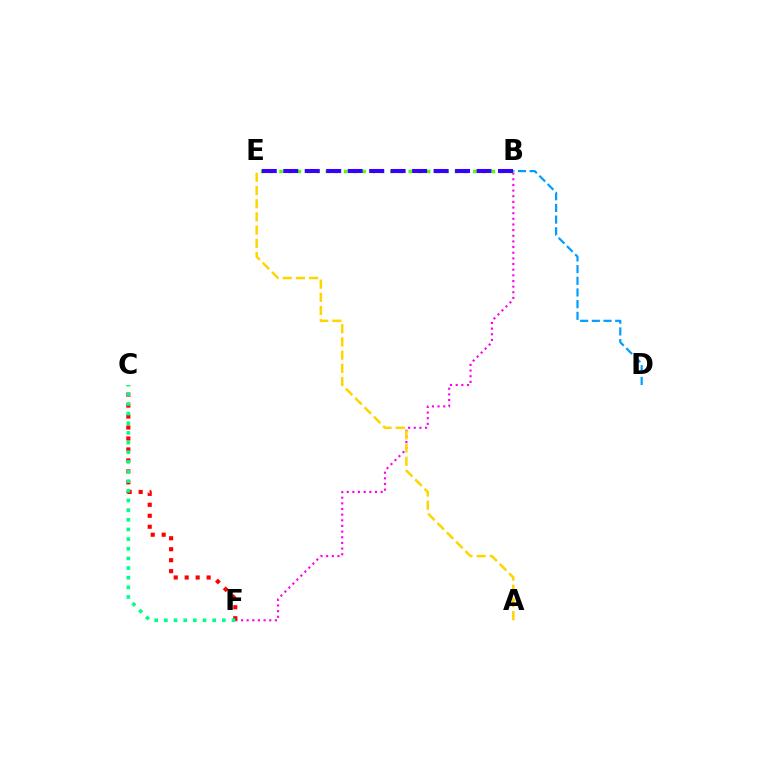{('B', 'F'): [{'color': '#ff00ed', 'line_style': 'dotted', 'thickness': 1.53}], ('B', 'E'): [{'color': '#4fff00', 'line_style': 'dotted', 'thickness': 2.51}, {'color': '#3700ff', 'line_style': 'dashed', 'thickness': 2.92}], ('B', 'D'): [{'color': '#009eff', 'line_style': 'dashed', 'thickness': 1.59}], ('A', 'E'): [{'color': '#ffd500', 'line_style': 'dashed', 'thickness': 1.79}], ('C', 'F'): [{'color': '#ff0000', 'line_style': 'dotted', 'thickness': 2.98}, {'color': '#00ff86', 'line_style': 'dotted', 'thickness': 2.62}]}